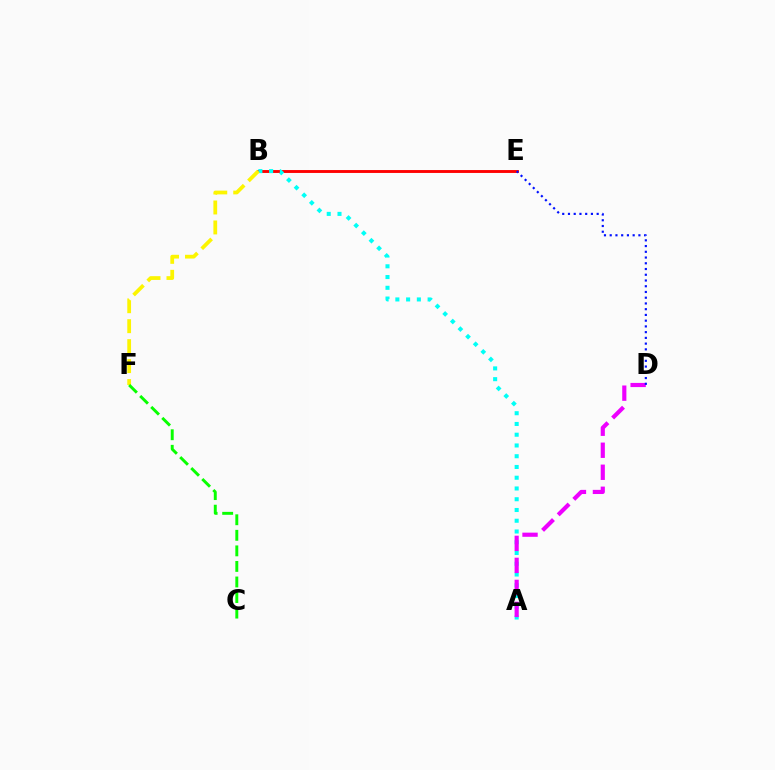{('B', 'E'): [{'color': '#ff0000', 'line_style': 'solid', 'thickness': 2.08}], ('A', 'B'): [{'color': '#00fff6', 'line_style': 'dotted', 'thickness': 2.92}], ('B', 'F'): [{'color': '#fcf500', 'line_style': 'dashed', 'thickness': 2.71}], ('A', 'D'): [{'color': '#ee00ff', 'line_style': 'dashed', 'thickness': 2.99}], ('C', 'F'): [{'color': '#08ff00', 'line_style': 'dashed', 'thickness': 2.11}], ('D', 'E'): [{'color': '#0010ff', 'line_style': 'dotted', 'thickness': 1.56}]}